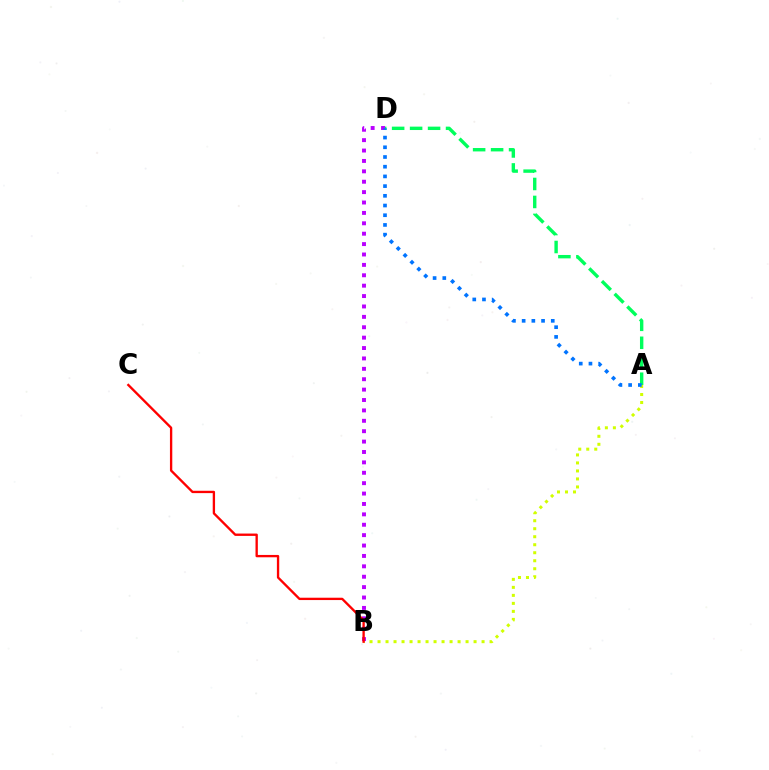{('A', 'B'): [{'color': '#d1ff00', 'line_style': 'dotted', 'thickness': 2.17}], ('B', 'D'): [{'color': '#b900ff', 'line_style': 'dotted', 'thickness': 2.82}], ('A', 'D'): [{'color': '#00ff5c', 'line_style': 'dashed', 'thickness': 2.44}, {'color': '#0074ff', 'line_style': 'dotted', 'thickness': 2.64}], ('B', 'C'): [{'color': '#ff0000', 'line_style': 'solid', 'thickness': 1.69}]}